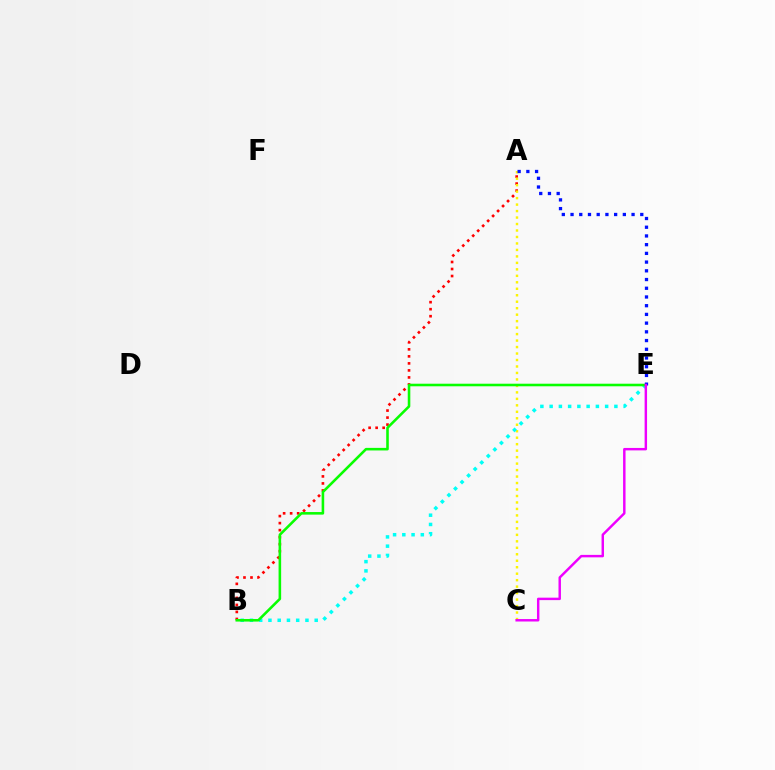{('A', 'B'): [{'color': '#ff0000', 'line_style': 'dotted', 'thickness': 1.91}], ('A', 'C'): [{'color': '#fcf500', 'line_style': 'dotted', 'thickness': 1.76}], ('B', 'E'): [{'color': '#00fff6', 'line_style': 'dotted', 'thickness': 2.51}, {'color': '#08ff00', 'line_style': 'solid', 'thickness': 1.86}], ('A', 'E'): [{'color': '#0010ff', 'line_style': 'dotted', 'thickness': 2.37}], ('C', 'E'): [{'color': '#ee00ff', 'line_style': 'solid', 'thickness': 1.76}]}